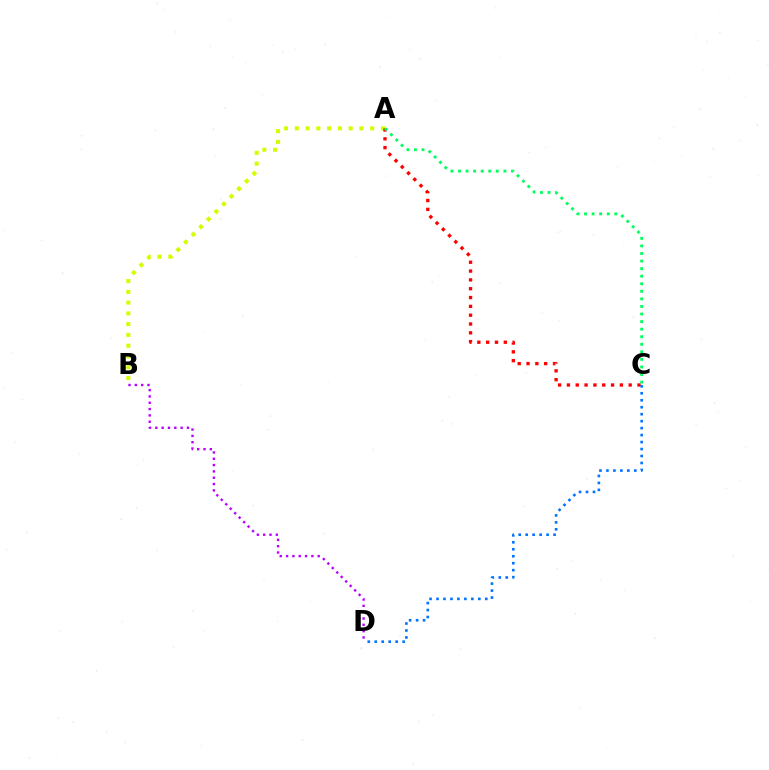{('A', 'B'): [{'color': '#d1ff00', 'line_style': 'dotted', 'thickness': 2.93}], ('A', 'C'): [{'color': '#ff0000', 'line_style': 'dotted', 'thickness': 2.4}, {'color': '#00ff5c', 'line_style': 'dotted', 'thickness': 2.06}], ('C', 'D'): [{'color': '#0074ff', 'line_style': 'dotted', 'thickness': 1.89}], ('B', 'D'): [{'color': '#b900ff', 'line_style': 'dotted', 'thickness': 1.72}]}